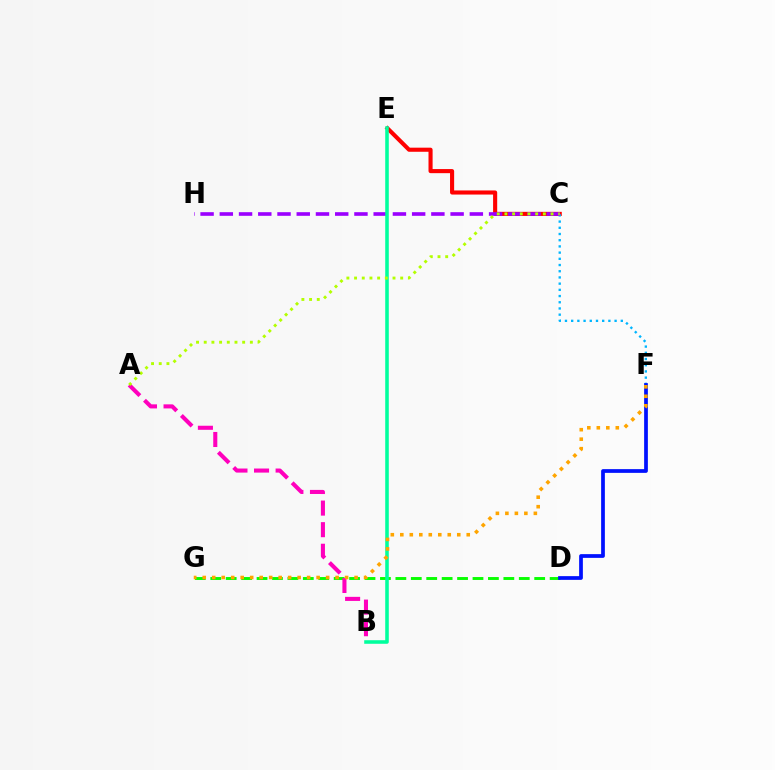{('C', 'E'): [{'color': '#ff0000', 'line_style': 'solid', 'thickness': 2.95}], ('D', 'G'): [{'color': '#08ff00', 'line_style': 'dashed', 'thickness': 2.1}], ('A', 'B'): [{'color': '#ff00bd', 'line_style': 'dashed', 'thickness': 2.93}], ('C', 'F'): [{'color': '#00b5ff', 'line_style': 'dotted', 'thickness': 1.69}], ('C', 'H'): [{'color': '#9b00ff', 'line_style': 'dashed', 'thickness': 2.61}], ('B', 'E'): [{'color': '#00ff9d', 'line_style': 'solid', 'thickness': 2.57}], ('D', 'F'): [{'color': '#0010ff', 'line_style': 'solid', 'thickness': 2.69}], ('A', 'C'): [{'color': '#b3ff00', 'line_style': 'dotted', 'thickness': 2.09}], ('F', 'G'): [{'color': '#ffa500', 'line_style': 'dotted', 'thickness': 2.58}]}